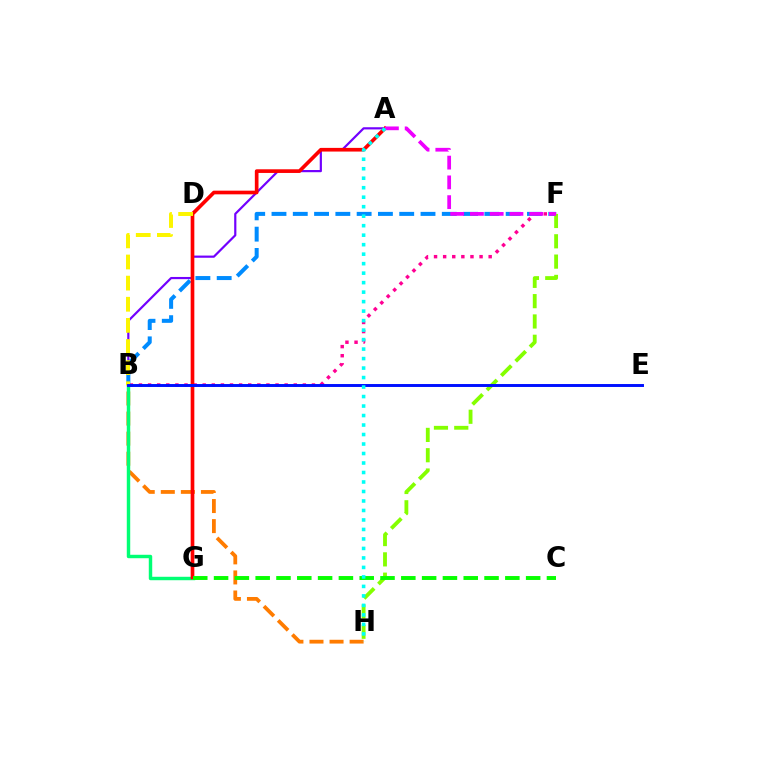{('B', 'F'): [{'color': '#ff0094', 'line_style': 'dotted', 'thickness': 2.47}, {'color': '#008cff', 'line_style': 'dashed', 'thickness': 2.89}], ('A', 'B'): [{'color': '#7200ff', 'line_style': 'solid', 'thickness': 1.58}], ('B', 'H'): [{'color': '#ff7c00', 'line_style': 'dashed', 'thickness': 2.73}], ('F', 'H'): [{'color': '#84ff00', 'line_style': 'dashed', 'thickness': 2.76}], ('B', 'G'): [{'color': '#00ff74', 'line_style': 'solid', 'thickness': 2.47}], ('A', 'G'): [{'color': '#ff0000', 'line_style': 'solid', 'thickness': 2.64}], ('A', 'F'): [{'color': '#ee00ff', 'line_style': 'dashed', 'thickness': 2.68}], ('C', 'G'): [{'color': '#08ff00', 'line_style': 'dashed', 'thickness': 2.83}], ('B', 'D'): [{'color': '#fcf500', 'line_style': 'dashed', 'thickness': 2.87}], ('B', 'E'): [{'color': '#0010ff', 'line_style': 'solid', 'thickness': 2.12}], ('A', 'H'): [{'color': '#00fff6', 'line_style': 'dotted', 'thickness': 2.58}]}